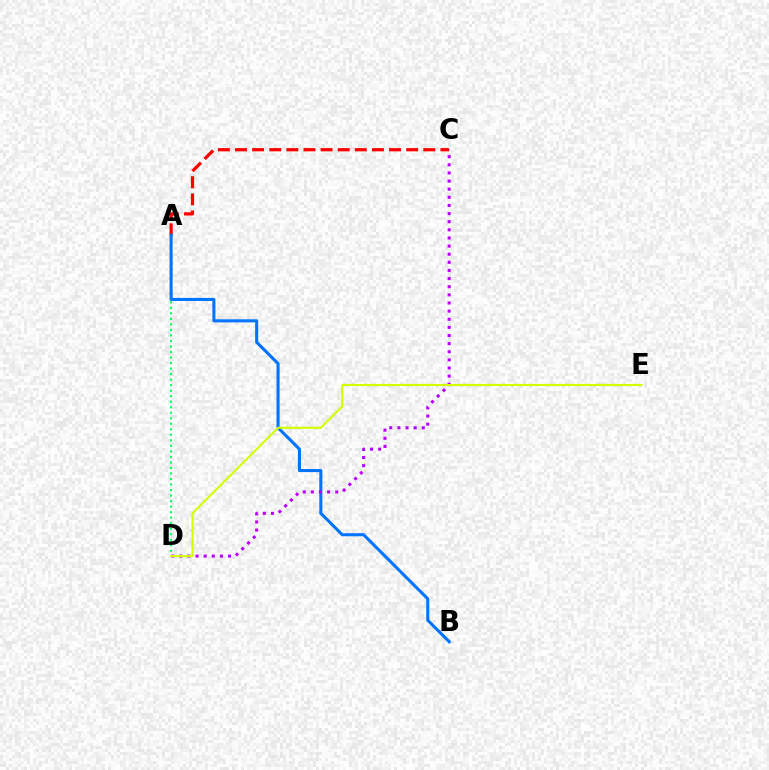{('A', 'D'): [{'color': '#00ff5c', 'line_style': 'dotted', 'thickness': 1.5}], ('A', 'C'): [{'color': '#ff0000', 'line_style': 'dashed', 'thickness': 2.33}], ('A', 'B'): [{'color': '#0074ff', 'line_style': 'solid', 'thickness': 2.21}], ('C', 'D'): [{'color': '#b900ff', 'line_style': 'dotted', 'thickness': 2.21}], ('D', 'E'): [{'color': '#d1ff00', 'line_style': 'solid', 'thickness': 1.52}]}